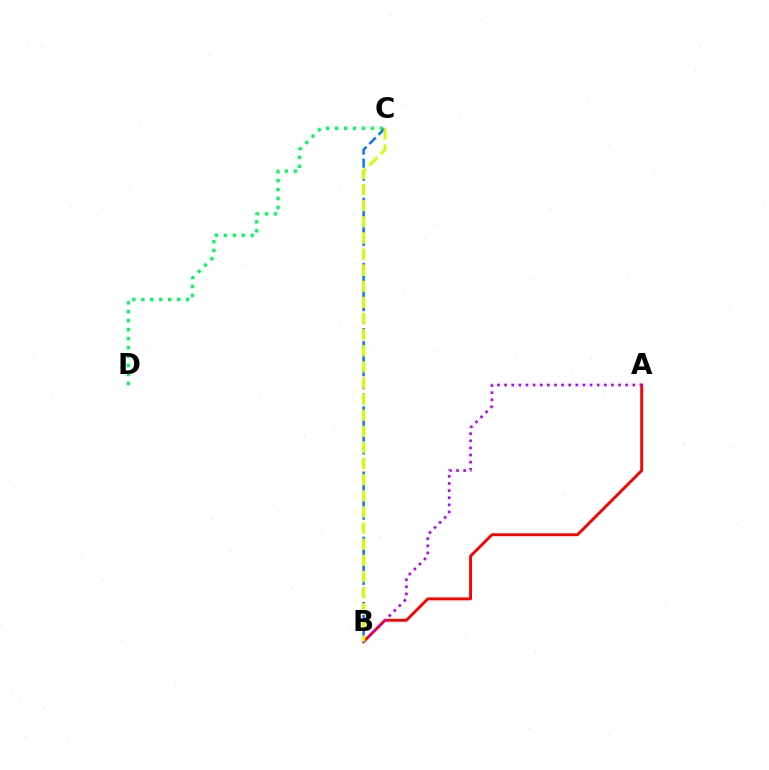{('A', 'B'): [{'color': '#ff0000', 'line_style': 'solid', 'thickness': 2.07}, {'color': '#b900ff', 'line_style': 'dotted', 'thickness': 1.93}], ('C', 'D'): [{'color': '#00ff5c', 'line_style': 'dotted', 'thickness': 2.43}], ('B', 'C'): [{'color': '#0074ff', 'line_style': 'dashed', 'thickness': 1.77}, {'color': '#d1ff00', 'line_style': 'dashed', 'thickness': 2.19}]}